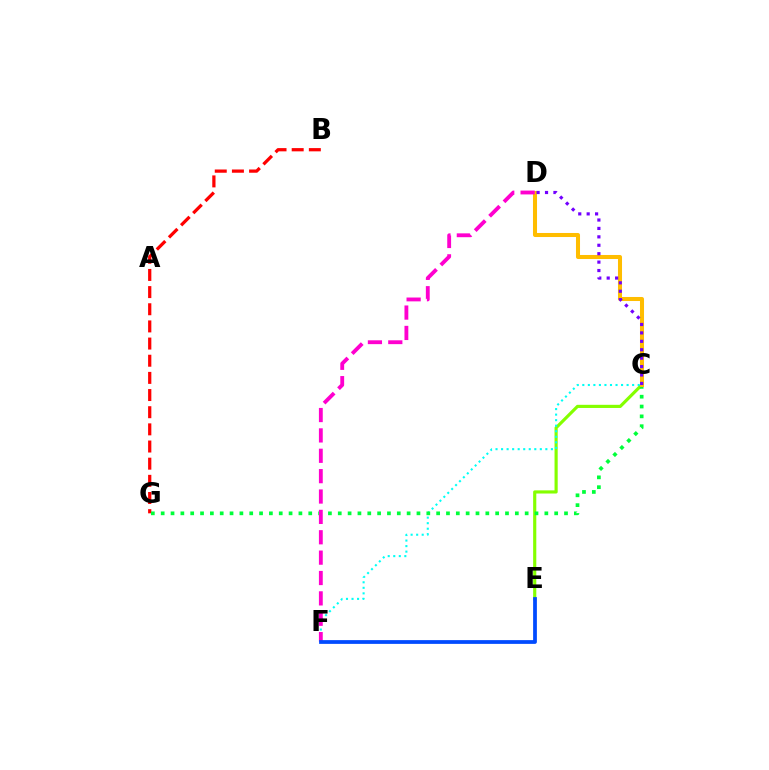{('B', 'G'): [{'color': '#ff0000', 'line_style': 'dashed', 'thickness': 2.33}], ('C', 'E'): [{'color': '#84ff00', 'line_style': 'solid', 'thickness': 2.27}], ('C', 'F'): [{'color': '#00fff6', 'line_style': 'dotted', 'thickness': 1.5}], ('C', 'G'): [{'color': '#00ff39', 'line_style': 'dotted', 'thickness': 2.67}], ('C', 'D'): [{'color': '#ffbd00', 'line_style': 'solid', 'thickness': 2.91}, {'color': '#7200ff', 'line_style': 'dotted', 'thickness': 2.29}], ('D', 'F'): [{'color': '#ff00cf', 'line_style': 'dashed', 'thickness': 2.77}], ('E', 'F'): [{'color': '#004bff', 'line_style': 'solid', 'thickness': 2.71}]}